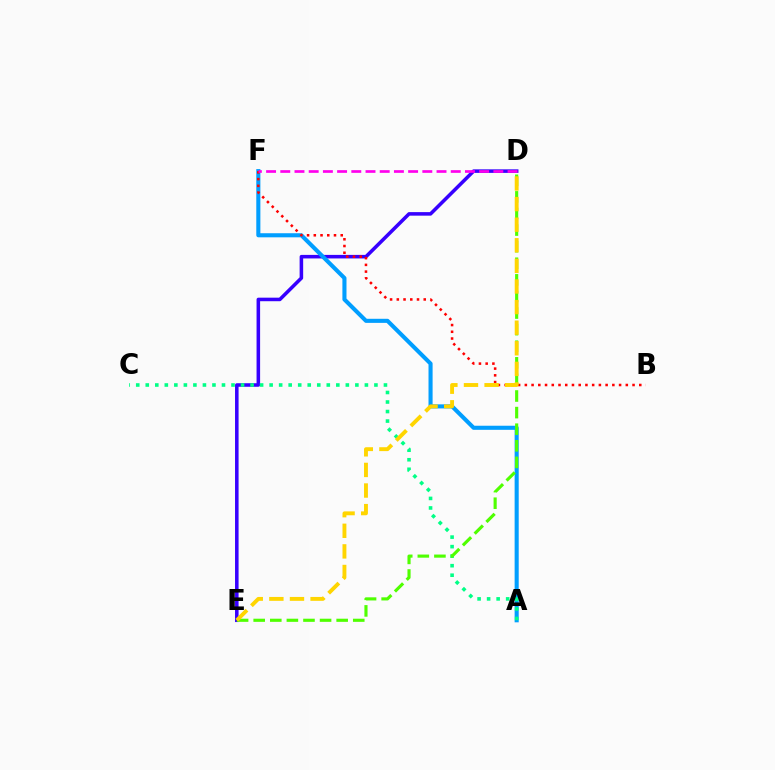{('D', 'E'): [{'color': '#3700ff', 'line_style': 'solid', 'thickness': 2.55}, {'color': '#4fff00', 'line_style': 'dashed', 'thickness': 2.25}, {'color': '#ffd500', 'line_style': 'dashed', 'thickness': 2.8}], ('A', 'F'): [{'color': '#009eff', 'line_style': 'solid', 'thickness': 2.94}], ('B', 'F'): [{'color': '#ff0000', 'line_style': 'dotted', 'thickness': 1.83}], ('A', 'C'): [{'color': '#00ff86', 'line_style': 'dotted', 'thickness': 2.59}], ('D', 'F'): [{'color': '#ff00ed', 'line_style': 'dashed', 'thickness': 1.93}]}